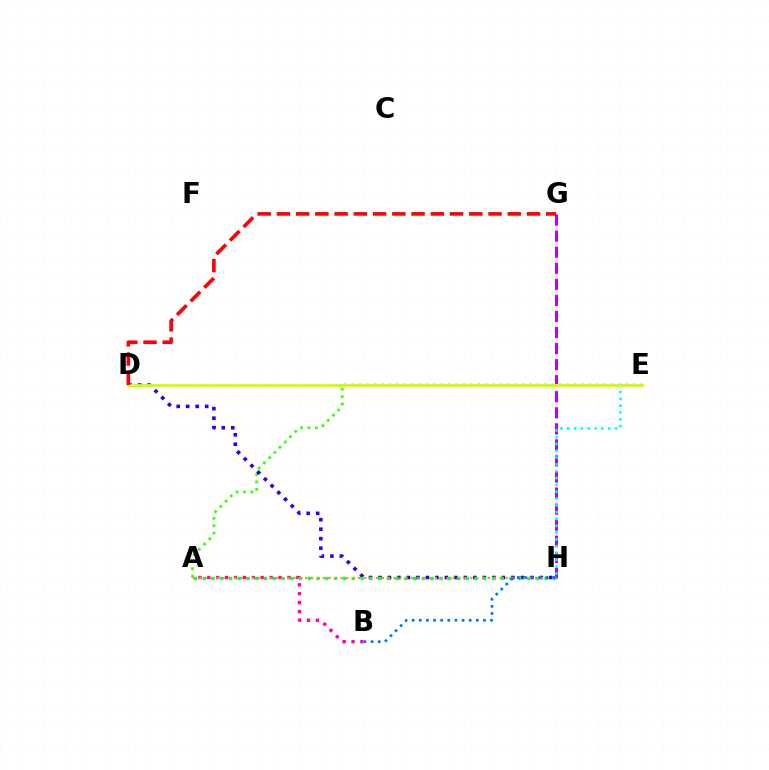{('A', 'E'): [{'color': '#3dff00', 'line_style': 'dotted', 'thickness': 2.01}], ('D', 'H'): [{'color': '#2500ff', 'line_style': 'dotted', 'thickness': 2.58}], ('G', 'H'): [{'color': '#b900ff', 'line_style': 'dashed', 'thickness': 2.18}], ('E', 'H'): [{'color': '#00fff6', 'line_style': 'dotted', 'thickness': 1.85}], ('A', 'B'): [{'color': '#ff00ac', 'line_style': 'dotted', 'thickness': 2.42}], ('A', 'H'): [{'color': '#00ff5c', 'line_style': 'dotted', 'thickness': 2.38}, {'color': '#ff9400', 'line_style': 'dotted', 'thickness': 1.6}], ('D', 'E'): [{'color': '#d1ff00', 'line_style': 'solid', 'thickness': 2.07}], ('D', 'G'): [{'color': '#ff0000', 'line_style': 'dashed', 'thickness': 2.61}], ('B', 'H'): [{'color': '#0074ff', 'line_style': 'dotted', 'thickness': 1.94}]}